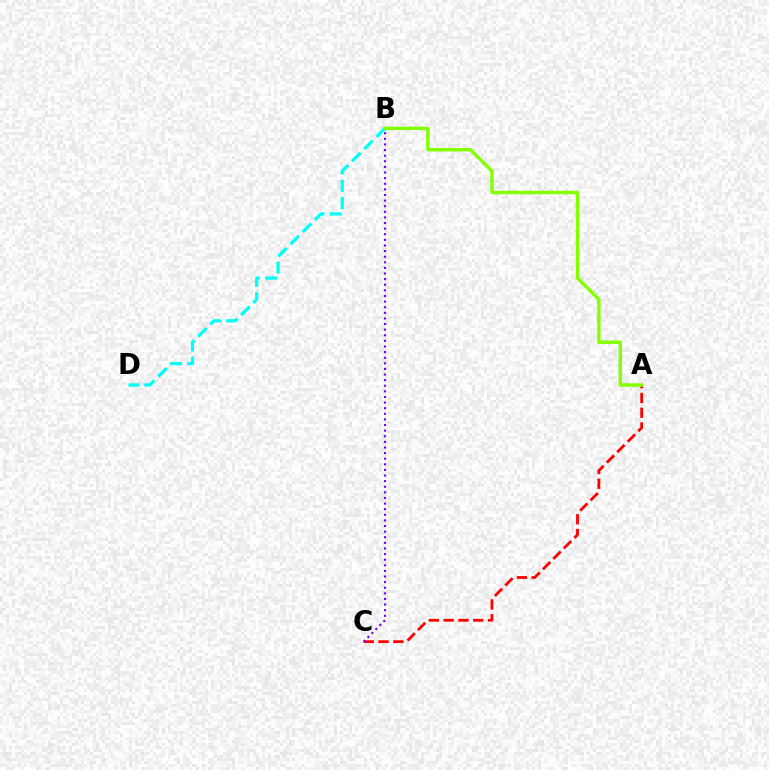{('A', 'C'): [{'color': '#ff0000', 'line_style': 'dashed', 'thickness': 2.01}], ('B', 'C'): [{'color': '#7200ff', 'line_style': 'dotted', 'thickness': 1.52}], ('B', 'D'): [{'color': '#00fff6', 'line_style': 'dashed', 'thickness': 2.35}], ('A', 'B'): [{'color': '#84ff00', 'line_style': 'solid', 'thickness': 2.45}]}